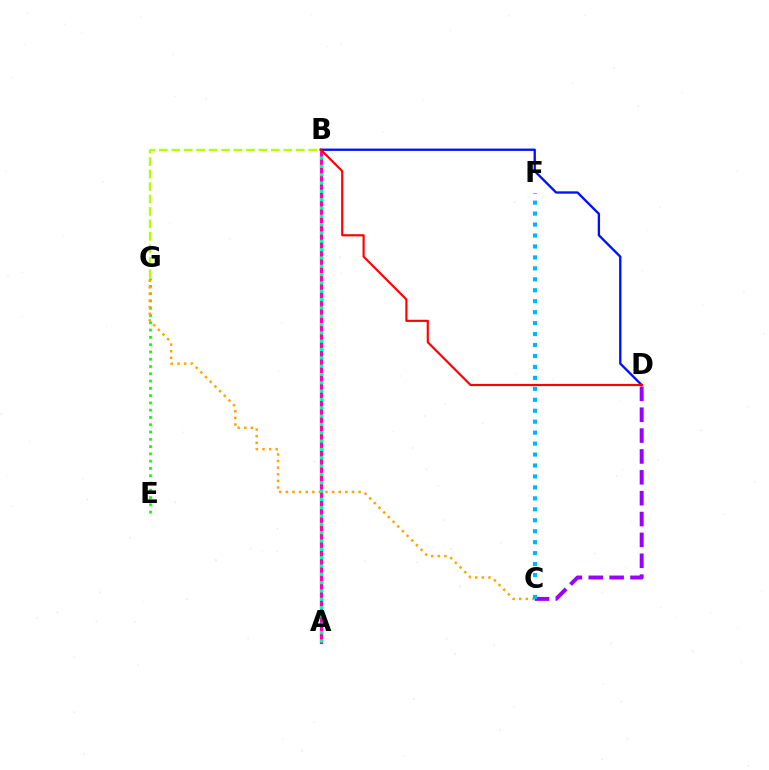{('C', 'D'): [{'color': '#9b00ff', 'line_style': 'dashed', 'thickness': 2.84}], ('A', 'B'): [{'color': '#ff00bd', 'line_style': 'solid', 'thickness': 2.29}, {'color': '#00ff9d', 'line_style': 'dotted', 'thickness': 2.26}], ('E', 'G'): [{'color': '#08ff00', 'line_style': 'dotted', 'thickness': 1.98}], ('B', 'D'): [{'color': '#0010ff', 'line_style': 'solid', 'thickness': 1.68}, {'color': '#ff0000', 'line_style': 'solid', 'thickness': 1.56}], ('C', 'G'): [{'color': '#ffa500', 'line_style': 'dotted', 'thickness': 1.8}], ('B', 'G'): [{'color': '#b3ff00', 'line_style': 'dashed', 'thickness': 1.69}], ('C', 'F'): [{'color': '#00b5ff', 'line_style': 'dotted', 'thickness': 2.98}]}